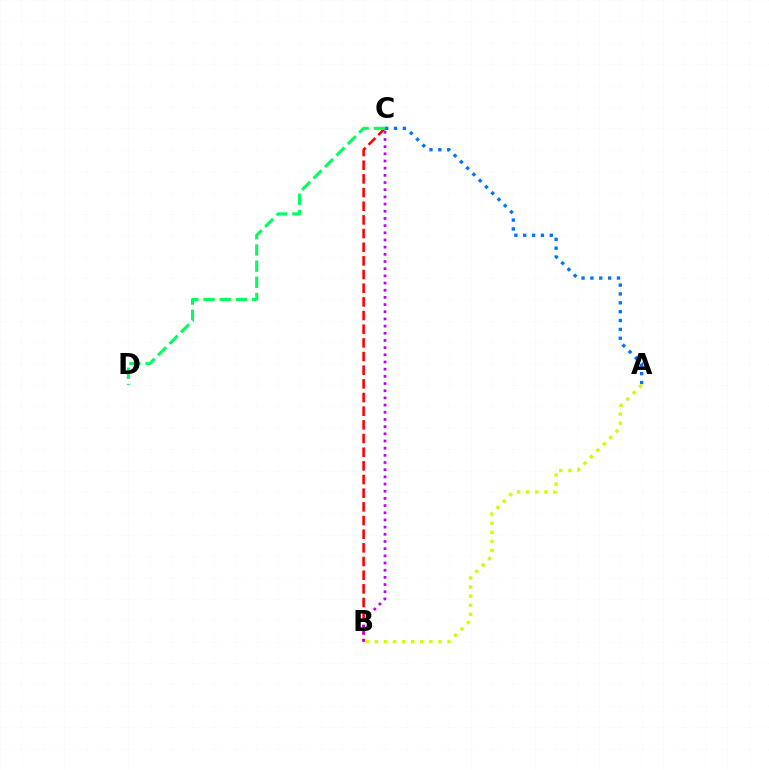{('B', 'C'): [{'color': '#ff0000', 'line_style': 'dashed', 'thickness': 1.86}, {'color': '#b900ff', 'line_style': 'dotted', 'thickness': 1.95}], ('C', 'D'): [{'color': '#00ff5c', 'line_style': 'dashed', 'thickness': 2.2}], ('A', 'C'): [{'color': '#0074ff', 'line_style': 'dotted', 'thickness': 2.41}], ('A', 'B'): [{'color': '#d1ff00', 'line_style': 'dotted', 'thickness': 2.47}]}